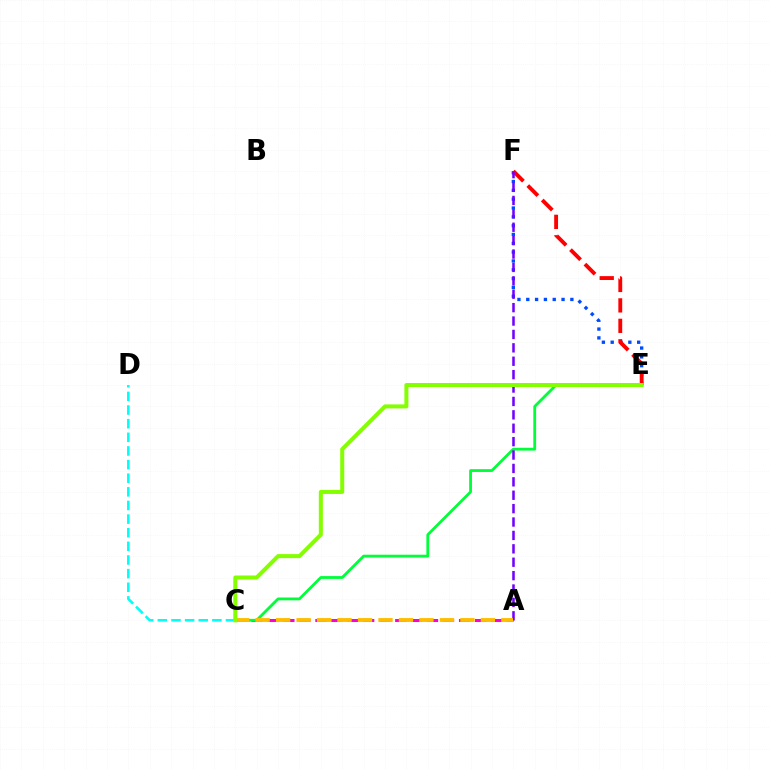{('A', 'C'): [{'color': '#ff00cf', 'line_style': 'dashed', 'thickness': 2.17}, {'color': '#ffbd00', 'line_style': 'dashed', 'thickness': 2.78}], ('E', 'F'): [{'color': '#004bff', 'line_style': 'dotted', 'thickness': 2.4}, {'color': '#ff0000', 'line_style': 'dashed', 'thickness': 2.78}], ('C', 'E'): [{'color': '#00ff39', 'line_style': 'solid', 'thickness': 2.02}, {'color': '#84ff00', 'line_style': 'solid', 'thickness': 2.89}], ('C', 'D'): [{'color': '#00fff6', 'line_style': 'dashed', 'thickness': 1.85}], ('A', 'F'): [{'color': '#7200ff', 'line_style': 'dashed', 'thickness': 1.82}]}